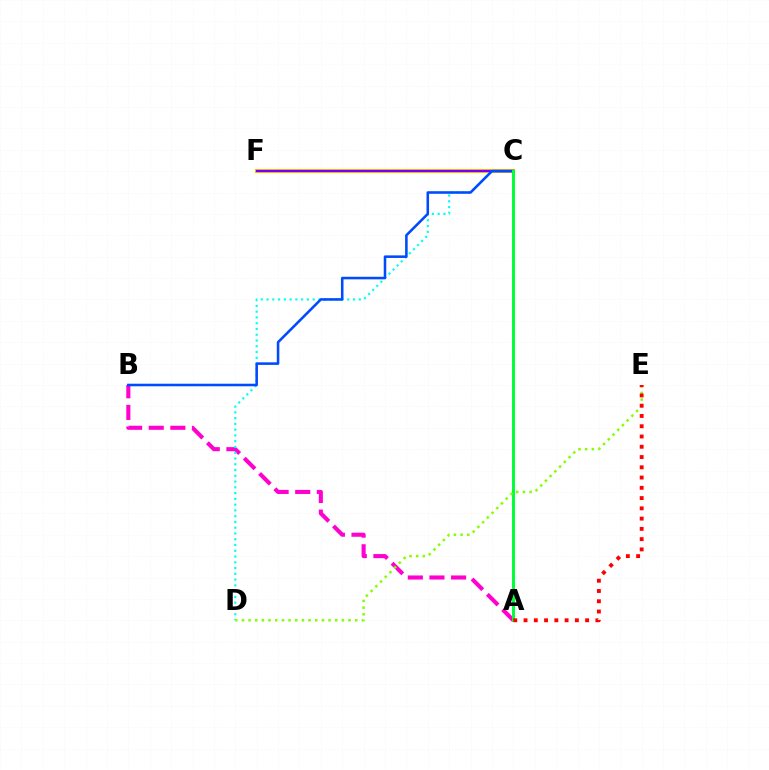{('C', 'F'): [{'color': '#ffbd00', 'line_style': 'solid', 'thickness': 2.94}, {'color': '#7200ff', 'line_style': 'solid', 'thickness': 1.55}], ('A', 'B'): [{'color': '#ff00cf', 'line_style': 'dashed', 'thickness': 2.94}], ('C', 'D'): [{'color': '#00fff6', 'line_style': 'dotted', 'thickness': 1.57}], ('B', 'C'): [{'color': '#004bff', 'line_style': 'solid', 'thickness': 1.85}], ('A', 'C'): [{'color': '#00ff39', 'line_style': 'solid', 'thickness': 2.14}], ('D', 'E'): [{'color': '#84ff00', 'line_style': 'dotted', 'thickness': 1.81}], ('A', 'E'): [{'color': '#ff0000', 'line_style': 'dotted', 'thickness': 2.79}]}